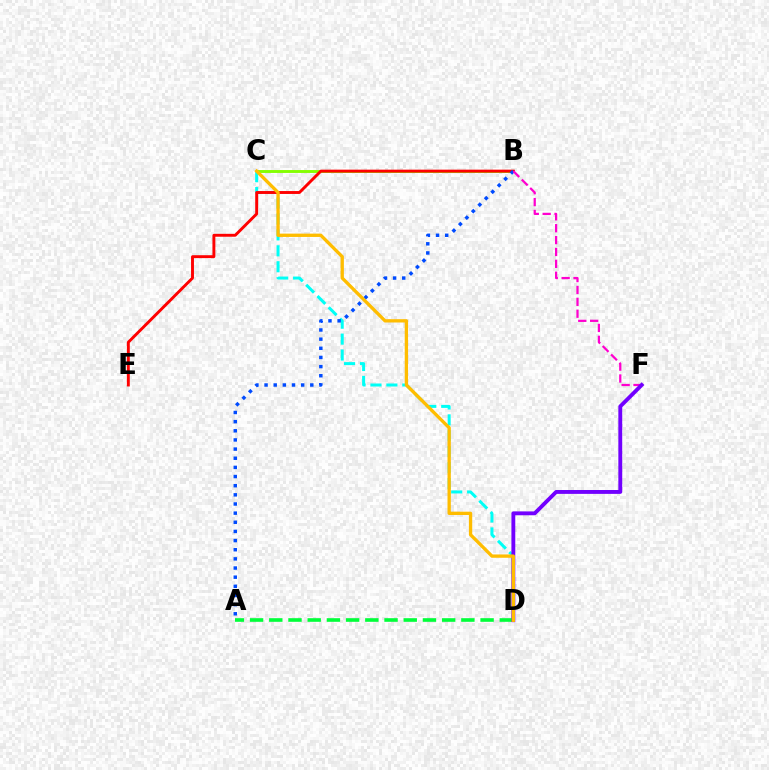{('C', 'D'): [{'color': '#00fff6', 'line_style': 'dashed', 'thickness': 2.16}, {'color': '#ffbd00', 'line_style': 'solid', 'thickness': 2.39}], ('B', 'C'): [{'color': '#84ff00', 'line_style': 'solid', 'thickness': 2.08}], ('A', 'D'): [{'color': '#00ff39', 'line_style': 'dashed', 'thickness': 2.61}], ('B', 'E'): [{'color': '#ff0000', 'line_style': 'solid', 'thickness': 2.09}], ('A', 'B'): [{'color': '#004bff', 'line_style': 'dotted', 'thickness': 2.49}], ('B', 'F'): [{'color': '#ff00cf', 'line_style': 'dashed', 'thickness': 1.61}], ('D', 'F'): [{'color': '#7200ff', 'line_style': 'solid', 'thickness': 2.79}]}